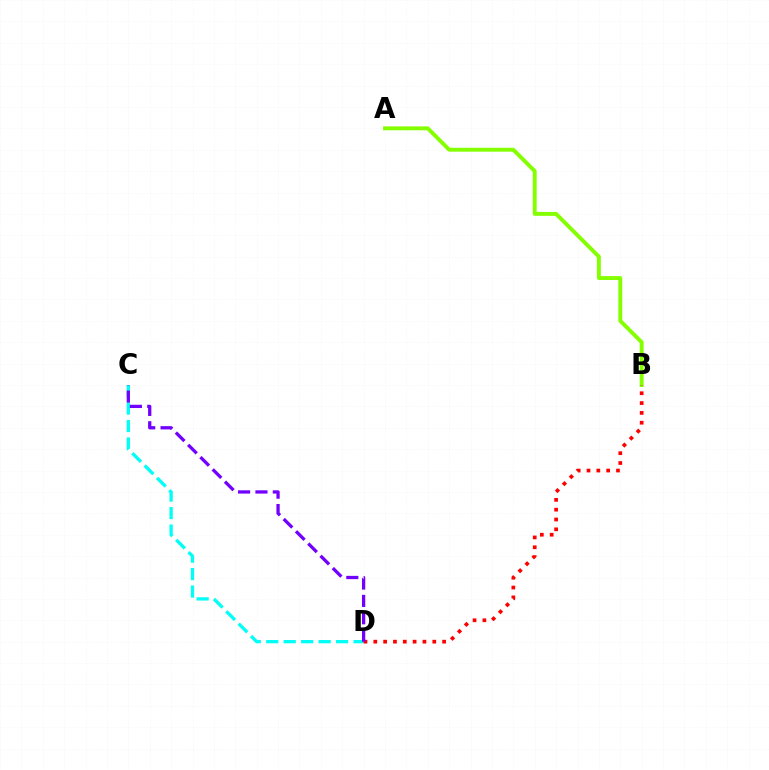{('C', 'D'): [{'color': '#00fff6', 'line_style': 'dashed', 'thickness': 2.37}, {'color': '#7200ff', 'line_style': 'dashed', 'thickness': 2.36}], ('A', 'B'): [{'color': '#84ff00', 'line_style': 'solid', 'thickness': 2.8}], ('B', 'D'): [{'color': '#ff0000', 'line_style': 'dotted', 'thickness': 2.67}]}